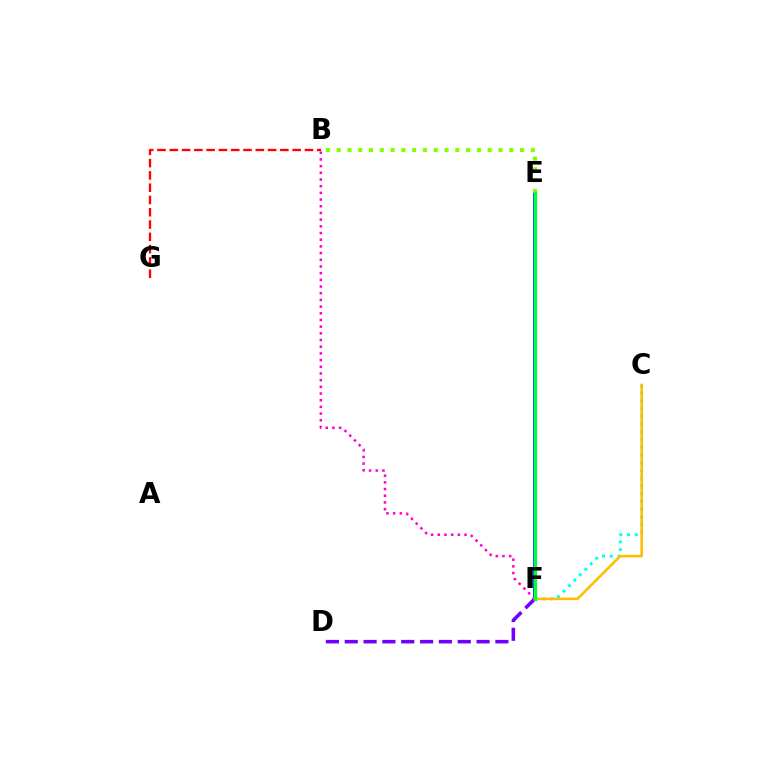{('E', 'F'): [{'color': '#004bff', 'line_style': 'solid', 'thickness': 2.8}, {'color': '#00ff39', 'line_style': 'solid', 'thickness': 2.36}], ('C', 'F'): [{'color': '#00fff6', 'line_style': 'dotted', 'thickness': 2.1}, {'color': '#ffbd00', 'line_style': 'solid', 'thickness': 1.85}], ('D', 'F'): [{'color': '#7200ff', 'line_style': 'dashed', 'thickness': 2.56}], ('B', 'E'): [{'color': '#84ff00', 'line_style': 'dotted', 'thickness': 2.93}], ('B', 'G'): [{'color': '#ff0000', 'line_style': 'dashed', 'thickness': 1.67}], ('B', 'F'): [{'color': '#ff00cf', 'line_style': 'dotted', 'thickness': 1.82}]}